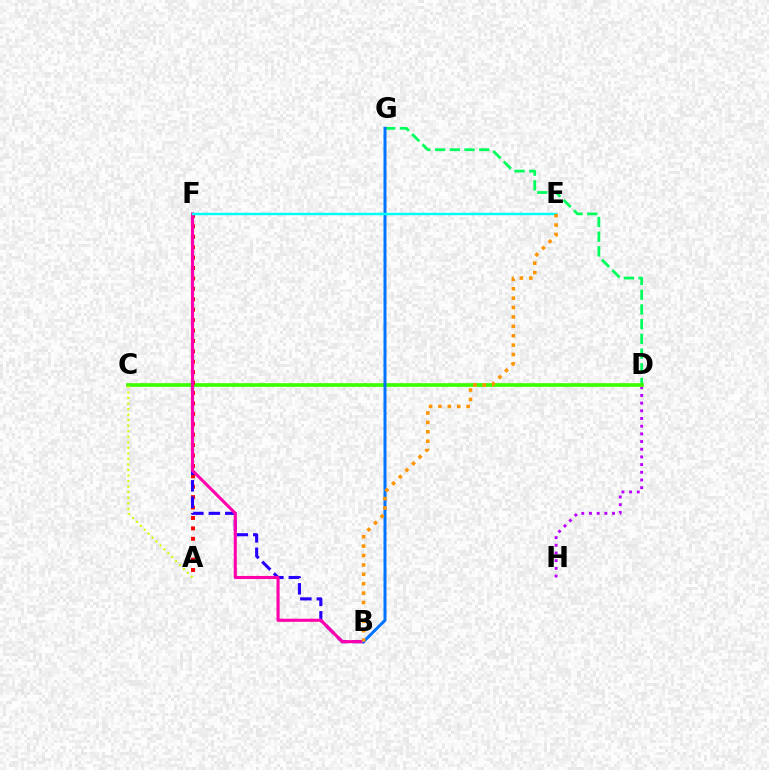{('D', 'G'): [{'color': '#00ff5c', 'line_style': 'dashed', 'thickness': 2.0}], ('D', 'H'): [{'color': '#b900ff', 'line_style': 'dotted', 'thickness': 2.09}], ('C', 'D'): [{'color': '#3dff00', 'line_style': 'solid', 'thickness': 2.64}], ('A', 'F'): [{'color': '#ff0000', 'line_style': 'dotted', 'thickness': 2.83}], ('B', 'F'): [{'color': '#2500ff', 'line_style': 'dashed', 'thickness': 2.24}, {'color': '#ff00ac', 'line_style': 'solid', 'thickness': 2.23}], ('B', 'G'): [{'color': '#0074ff', 'line_style': 'solid', 'thickness': 2.16}], ('A', 'C'): [{'color': '#d1ff00', 'line_style': 'dotted', 'thickness': 1.51}], ('E', 'F'): [{'color': '#00fff6', 'line_style': 'solid', 'thickness': 1.76}], ('B', 'E'): [{'color': '#ff9400', 'line_style': 'dotted', 'thickness': 2.55}]}